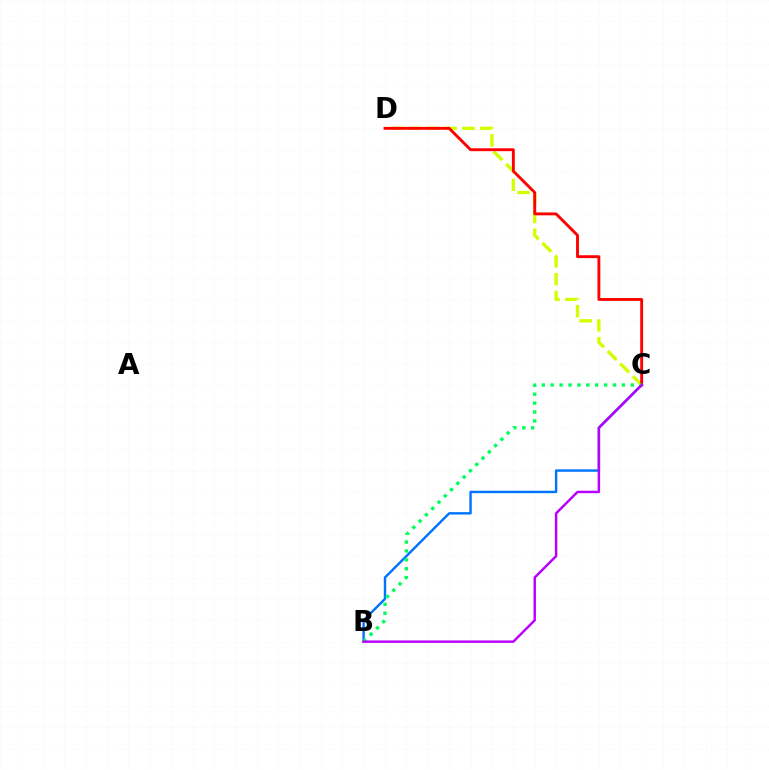{('C', 'D'): [{'color': '#d1ff00', 'line_style': 'dashed', 'thickness': 2.42}, {'color': '#ff0000', 'line_style': 'solid', 'thickness': 2.07}], ('B', 'C'): [{'color': '#0074ff', 'line_style': 'solid', 'thickness': 1.74}, {'color': '#00ff5c', 'line_style': 'dotted', 'thickness': 2.42}, {'color': '#b900ff', 'line_style': 'solid', 'thickness': 1.77}]}